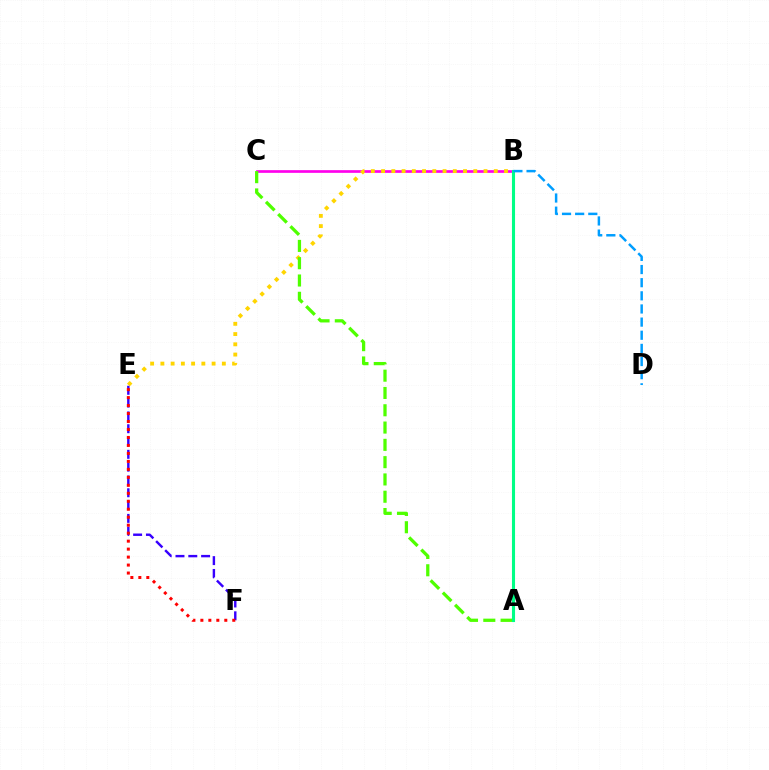{('B', 'C'): [{'color': '#ff00ed', 'line_style': 'solid', 'thickness': 1.94}], ('B', 'E'): [{'color': '#ffd500', 'line_style': 'dotted', 'thickness': 2.78}], ('A', 'C'): [{'color': '#4fff00', 'line_style': 'dashed', 'thickness': 2.35}], ('E', 'F'): [{'color': '#3700ff', 'line_style': 'dashed', 'thickness': 1.74}, {'color': '#ff0000', 'line_style': 'dotted', 'thickness': 2.17}], ('A', 'B'): [{'color': '#00ff86', 'line_style': 'solid', 'thickness': 2.23}], ('B', 'D'): [{'color': '#009eff', 'line_style': 'dashed', 'thickness': 1.79}]}